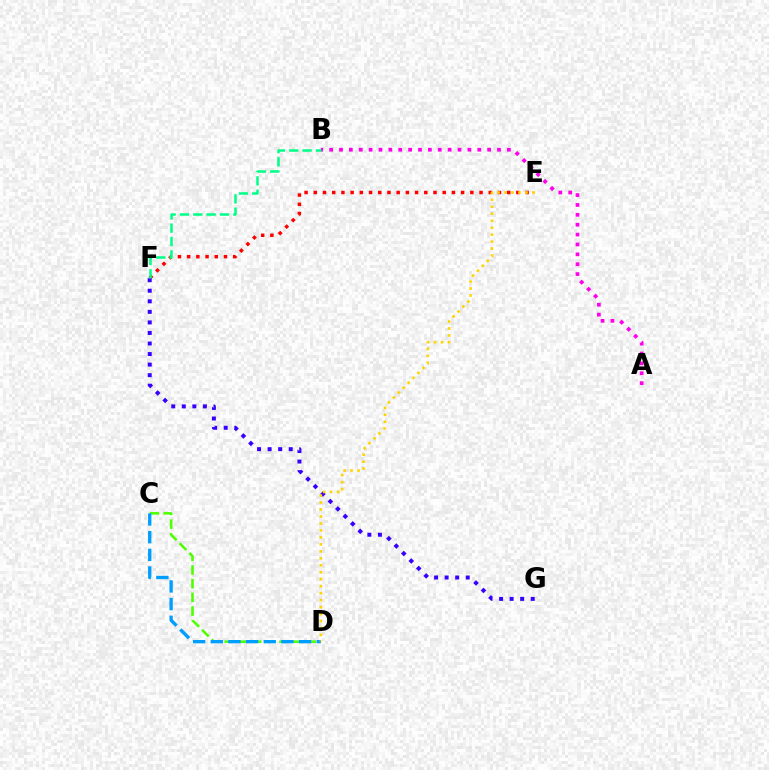{('C', 'D'): [{'color': '#4fff00', 'line_style': 'dashed', 'thickness': 1.86}, {'color': '#009eff', 'line_style': 'dashed', 'thickness': 2.4}], ('E', 'F'): [{'color': '#ff0000', 'line_style': 'dotted', 'thickness': 2.5}], ('F', 'G'): [{'color': '#3700ff', 'line_style': 'dotted', 'thickness': 2.87}], ('A', 'B'): [{'color': '#ff00ed', 'line_style': 'dotted', 'thickness': 2.68}], ('D', 'E'): [{'color': '#ffd500', 'line_style': 'dotted', 'thickness': 1.89}], ('B', 'F'): [{'color': '#00ff86', 'line_style': 'dashed', 'thickness': 1.81}]}